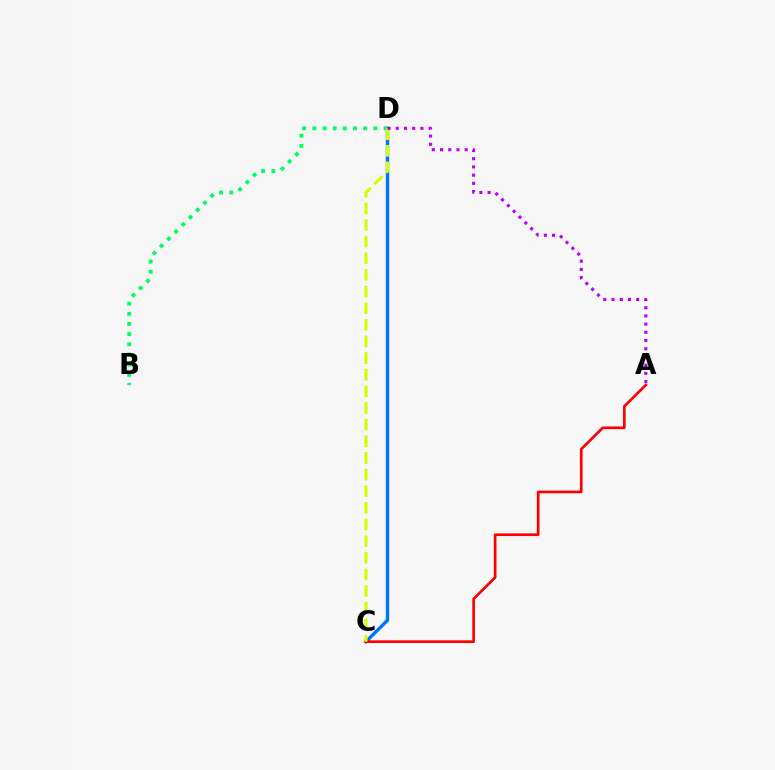{('C', 'D'): [{'color': '#0074ff', 'line_style': 'solid', 'thickness': 2.45}, {'color': '#d1ff00', 'line_style': 'dashed', 'thickness': 2.26}], ('B', 'D'): [{'color': '#00ff5c', 'line_style': 'dotted', 'thickness': 2.77}], ('A', 'C'): [{'color': '#ff0000', 'line_style': 'solid', 'thickness': 1.94}], ('A', 'D'): [{'color': '#b900ff', 'line_style': 'dotted', 'thickness': 2.23}]}